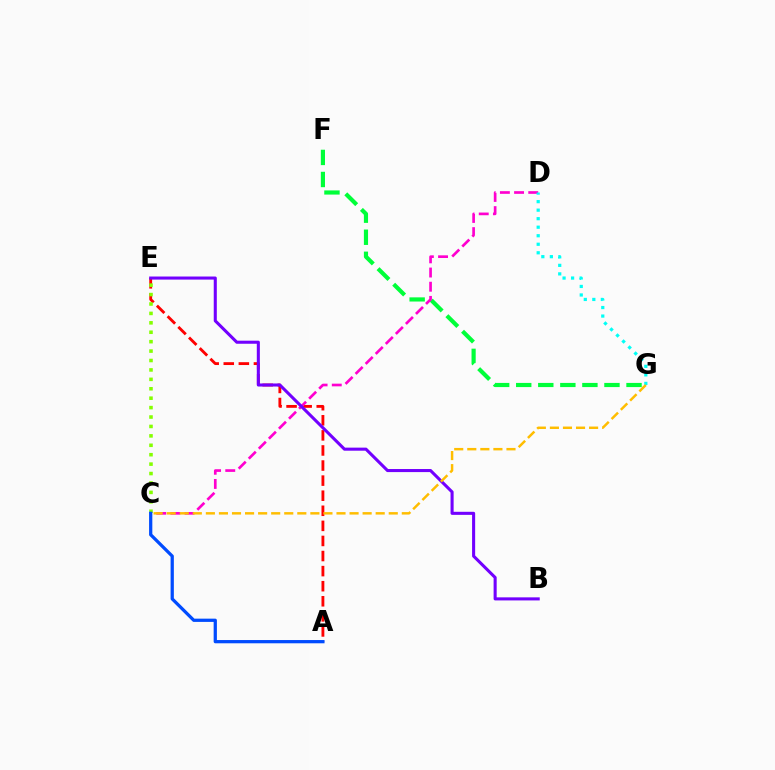{('A', 'E'): [{'color': '#ff0000', 'line_style': 'dashed', 'thickness': 2.05}], ('F', 'G'): [{'color': '#00ff39', 'line_style': 'dashed', 'thickness': 3.0}], ('C', 'D'): [{'color': '#ff00cf', 'line_style': 'dashed', 'thickness': 1.93}], ('B', 'E'): [{'color': '#7200ff', 'line_style': 'solid', 'thickness': 2.21}], ('D', 'G'): [{'color': '#00fff6', 'line_style': 'dotted', 'thickness': 2.32}], ('C', 'E'): [{'color': '#84ff00', 'line_style': 'dotted', 'thickness': 2.56}], ('A', 'C'): [{'color': '#004bff', 'line_style': 'solid', 'thickness': 2.34}], ('C', 'G'): [{'color': '#ffbd00', 'line_style': 'dashed', 'thickness': 1.77}]}